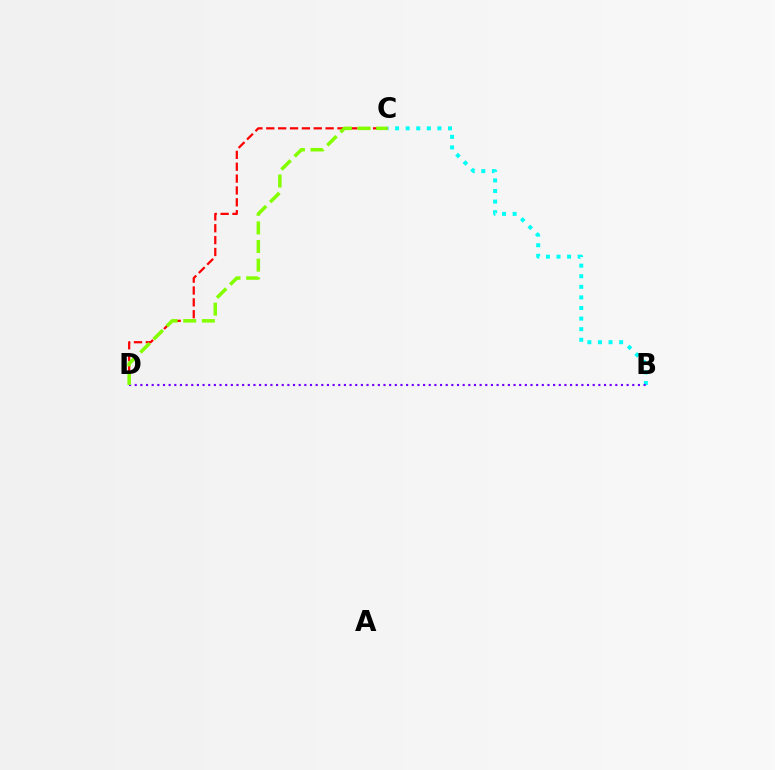{('B', 'C'): [{'color': '#00fff6', 'line_style': 'dotted', 'thickness': 2.88}], ('C', 'D'): [{'color': '#ff0000', 'line_style': 'dashed', 'thickness': 1.61}, {'color': '#84ff00', 'line_style': 'dashed', 'thickness': 2.53}], ('B', 'D'): [{'color': '#7200ff', 'line_style': 'dotted', 'thickness': 1.54}]}